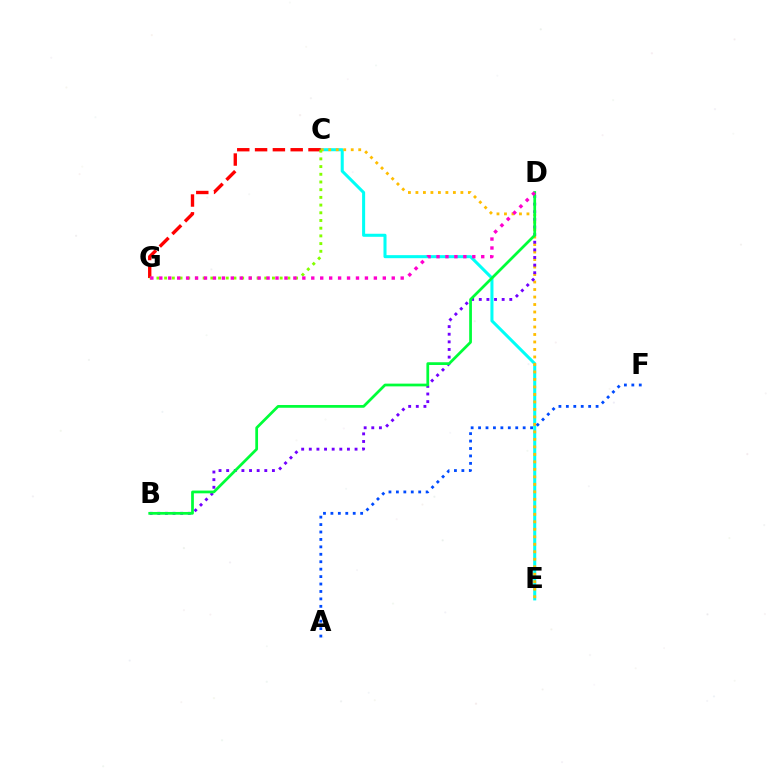{('C', 'E'): [{'color': '#00fff6', 'line_style': 'solid', 'thickness': 2.19}, {'color': '#ffbd00', 'line_style': 'dotted', 'thickness': 2.04}], ('B', 'D'): [{'color': '#7200ff', 'line_style': 'dotted', 'thickness': 2.07}, {'color': '#00ff39', 'line_style': 'solid', 'thickness': 1.98}], ('C', 'G'): [{'color': '#ff0000', 'line_style': 'dashed', 'thickness': 2.42}, {'color': '#84ff00', 'line_style': 'dotted', 'thickness': 2.09}], ('A', 'F'): [{'color': '#004bff', 'line_style': 'dotted', 'thickness': 2.02}], ('D', 'G'): [{'color': '#ff00cf', 'line_style': 'dotted', 'thickness': 2.43}]}